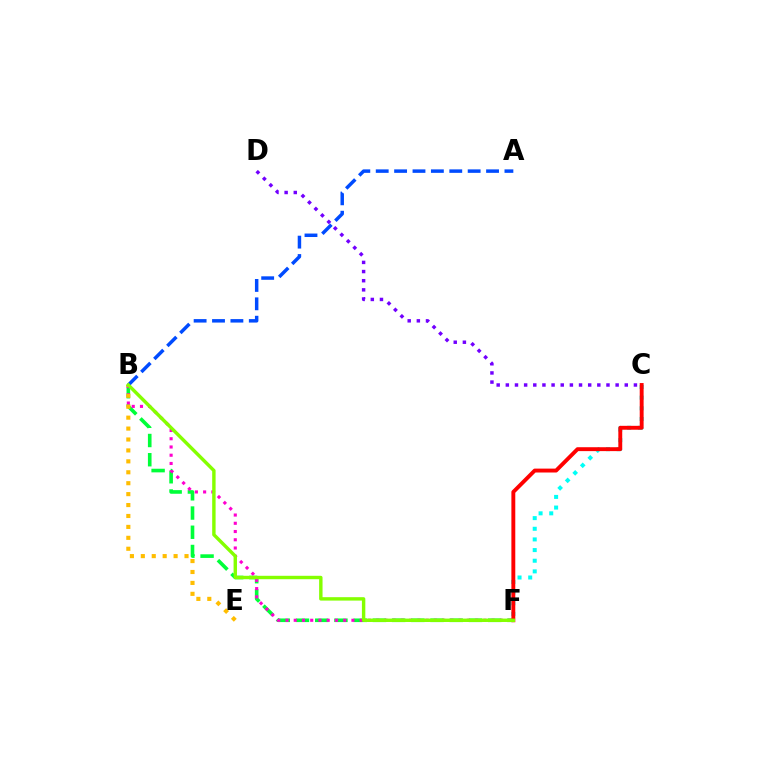{('B', 'F'): [{'color': '#00ff39', 'line_style': 'dashed', 'thickness': 2.61}, {'color': '#ff00cf', 'line_style': 'dotted', 'thickness': 2.24}, {'color': '#84ff00', 'line_style': 'solid', 'thickness': 2.46}], ('B', 'E'): [{'color': '#ffbd00', 'line_style': 'dotted', 'thickness': 2.97}], ('C', 'F'): [{'color': '#00fff6', 'line_style': 'dotted', 'thickness': 2.89}, {'color': '#ff0000', 'line_style': 'solid', 'thickness': 2.81}], ('C', 'D'): [{'color': '#7200ff', 'line_style': 'dotted', 'thickness': 2.49}], ('A', 'B'): [{'color': '#004bff', 'line_style': 'dashed', 'thickness': 2.5}]}